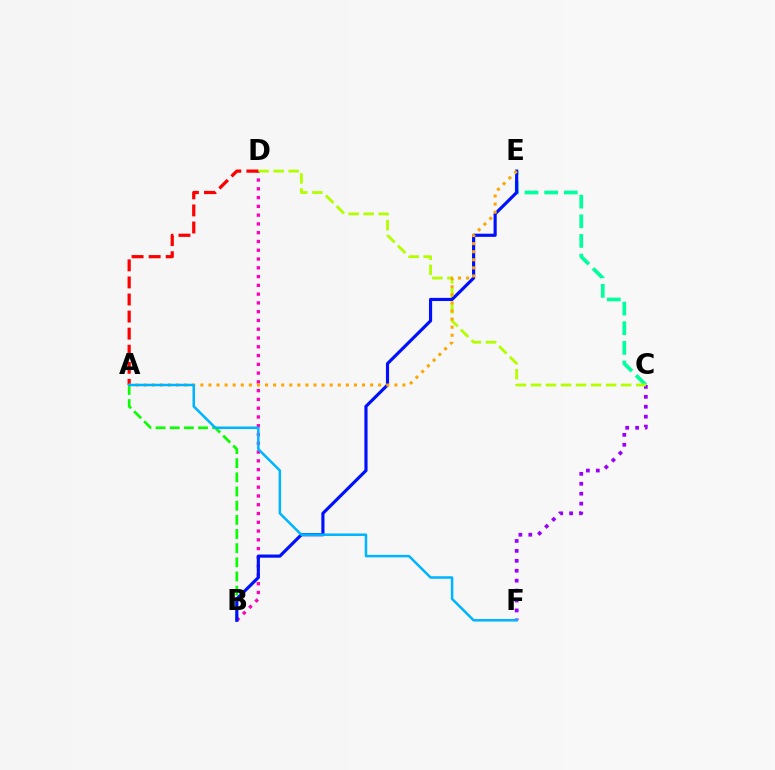{('A', 'B'): [{'color': '#08ff00', 'line_style': 'dashed', 'thickness': 1.92}], ('C', 'F'): [{'color': '#9b00ff', 'line_style': 'dotted', 'thickness': 2.7}], ('B', 'D'): [{'color': '#ff00bd', 'line_style': 'dotted', 'thickness': 2.38}], ('C', 'E'): [{'color': '#00ff9d', 'line_style': 'dashed', 'thickness': 2.67}], ('C', 'D'): [{'color': '#b3ff00', 'line_style': 'dashed', 'thickness': 2.04}], ('A', 'D'): [{'color': '#ff0000', 'line_style': 'dashed', 'thickness': 2.32}], ('B', 'E'): [{'color': '#0010ff', 'line_style': 'solid', 'thickness': 2.27}], ('A', 'E'): [{'color': '#ffa500', 'line_style': 'dotted', 'thickness': 2.2}], ('A', 'F'): [{'color': '#00b5ff', 'line_style': 'solid', 'thickness': 1.82}]}